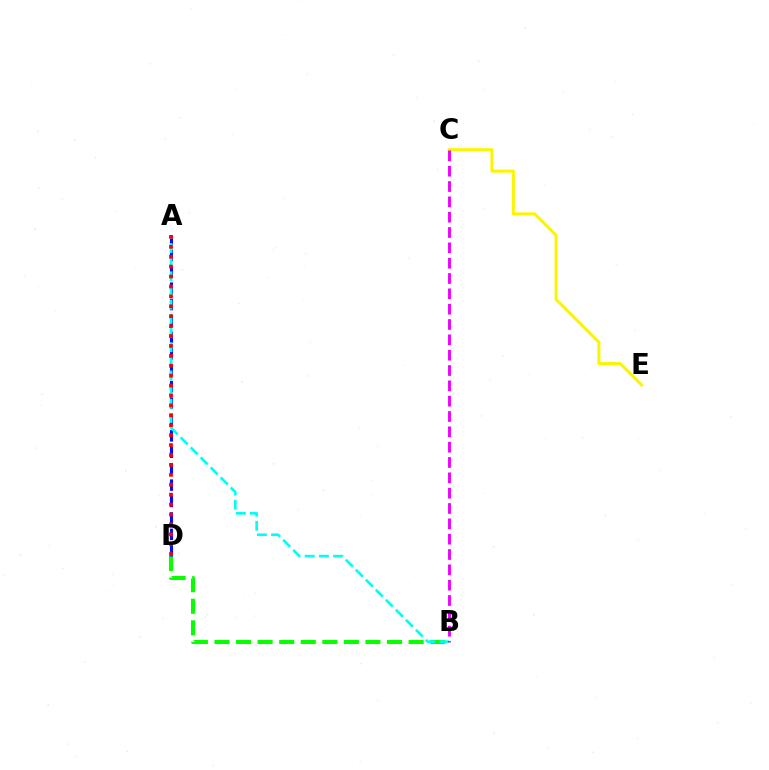{('C', 'E'): [{'color': '#fcf500', 'line_style': 'solid', 'thickness': 2.2}], ('B', 'D'): [{'color': '#08ff00', 'line_style': 'dashed', 'thickness': 2.93}], ('A', 'D'): [{'color': '#0010ff', 'line_style': 'dashed', 'thickness': 2.23}, {'color': '#ff0000', 'line_style': 'dotted', 'thickness': 2.69}], ('A', 'B'): [{'color': '#00fff6', 'line_style': 'dashed', 'thickness': 1.92}], ('B', 'C'): [{'color': '#ee00ff', 'line_style': 'dashed', 'thickness': 2.08}]}